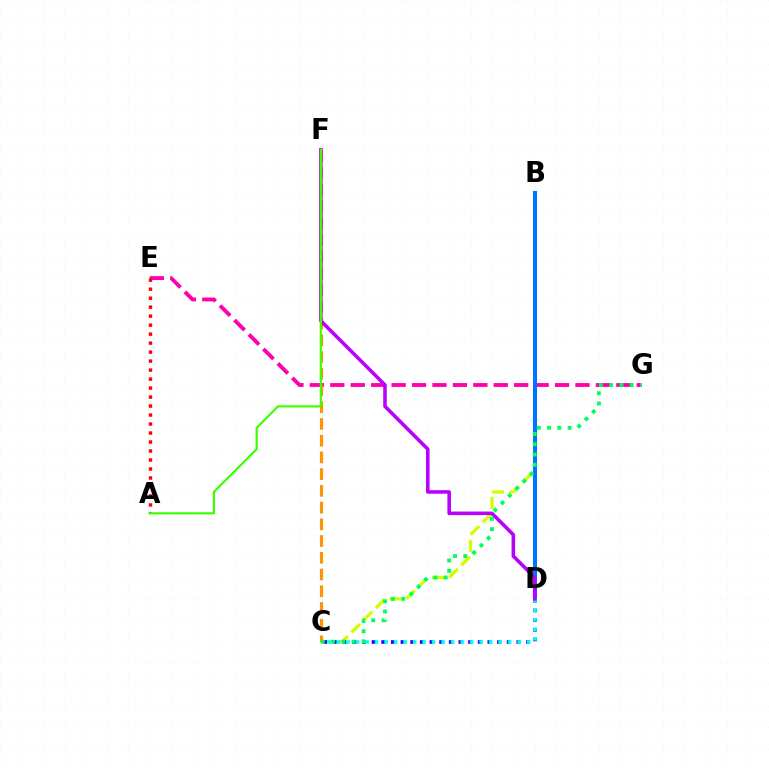{('E', 'G'): [{'color': '#ff00ac', 'line_style': 'dashed', 'thickness': 2.78}], ('B', 'C'): [{'color': '#d1ff00', 'line_style': 'dashed', 'thickness': 2.34}], ('C', 'D'): [{'color': '#2500ff', 'line_style': 'dotted', 'thickness': 2.62}, {'color': '#00fff6', 'line_style': 'dotted', 'thickness': 2.58}], ('C', 'F'): [{'color': '#ff9400', 'line_style': 'dashed', 'thickness': 2.27}], ('B', 'D'): [{'color': '#0074ff', 'line_style': 'solid', 'thickness': 2.91}], ('D', 'F'): [{'color': '#b900ff', 'line_style': 'solid', 'thickness': 2.57}], ('A', 'E'): [{'color': '#ff0000', 'line_style': 'dotted', 'thickness': 2.44}], ('A', 'F'): [{'color': '#3dff00', 'line_style': 'solid', 'thickness': 1.57}], ('C', 'G'): [{'color': '#00ff5c', 'line_style': 'dotted', 'thickness': 2.79}]}